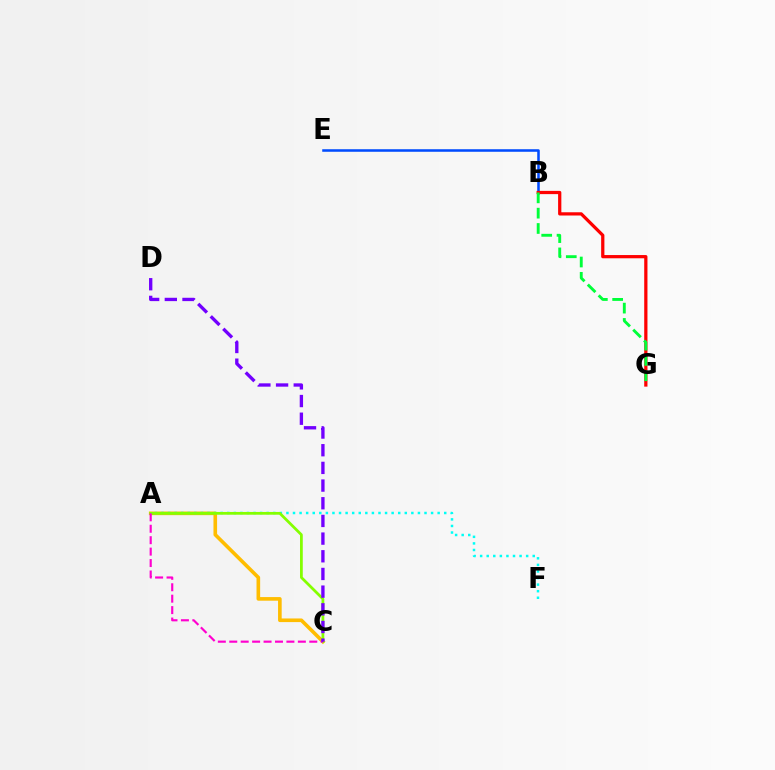{('A', 'C'): [{'color': '#ffbd00', 'line_style': 'solid', 'thickness': 2.61}, {'color': '#84ff00', 'line_style': 'solid', 'thickness': 1.99}, {'color': '#ff00cf', 'line_style': 'dashed', 'thickness': 1.55}], ('A', 'F'): [{'color': '#00fff6', 'line_style': 'dotted', 'thickness': 1.79}], ('B', 'E'): [{'color': '#004bff', 'line_style': 'solid', 'thickness': 1.83}], ('B', 'G'): [{'color': '#ff0000', 'line_style': 'solid', 'thickness': 2.33}, {'color': '#00ff39', 'line_style': 'dashed', 'thickness': 2.08}], ('C', 'D'): [{'color': '#7200ff', 'line_style': 'dashed', 'thickness': 2.4}]}